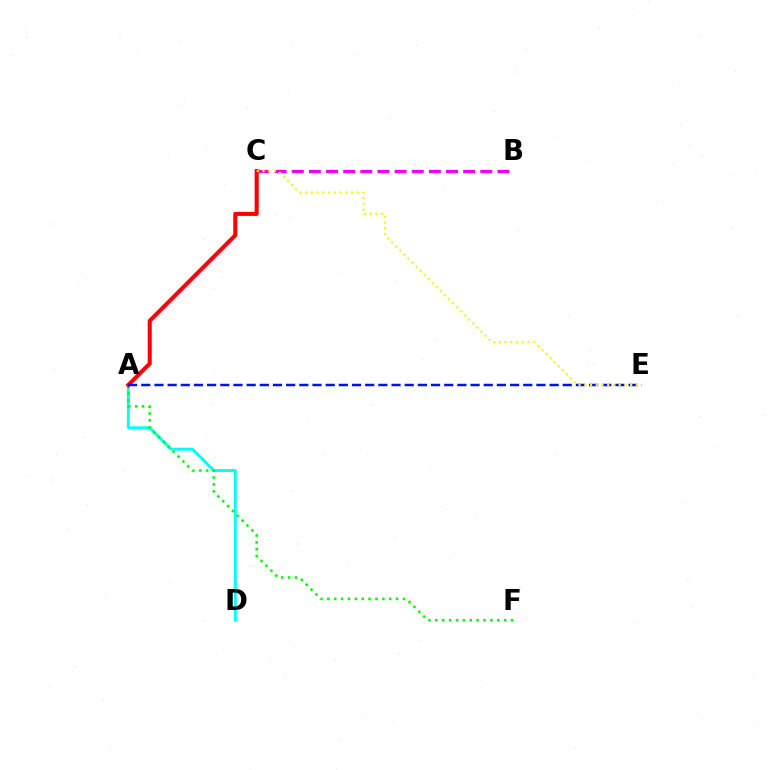{('A', 'D'): [{'color': '#00fff6', 'line_style': 'solid', 'thickness': 2.09}], ('A', 'F'): [{'color': '#08ff00', 'line_style': 'dotted', 'thickness': 1.87}], ('B', 'C'): [{'color': '#ee00ff', 'line_style': 'dashed', 'thickness': 2.33}], ('A', 'C'): [{'color': '#ff0000', 'line_style': 'solid', 'thickness': 2.92}], ('A', 'E'): [{'color': '#0010ff', 'line_style': 'dashed', 'thickness': 1.79}], ('C', 'E'): [{'color': '#fcf500', 'line_style': 'dotted', 'thickness': 1.56}]}